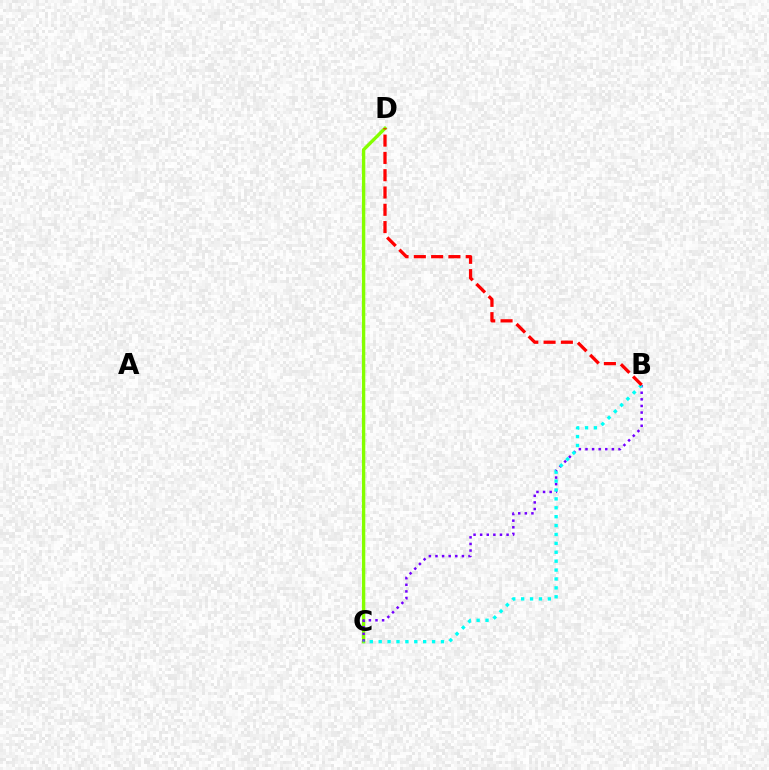{('C', 'D'): [{'color': '#84ff00', 'line_style': 'solid', 'thickness': 2.42}], ('B', 'C'): [{'color': '#7200ff', 'line_style': 'dotted', 'thickness': 1.79}, {'color': '#00fff6', 'line_style': 'dotted', 'thickness': 2.42}], ('B', 'D'): [{'color': '#ff0000', 'line_style': 'dashed', 'thickness': 2.35}]}